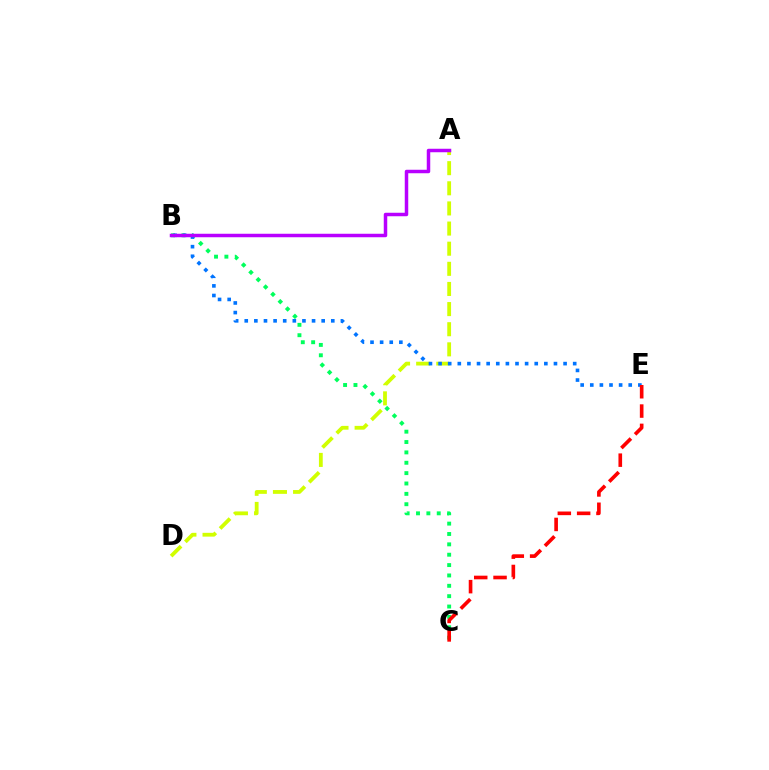{('A', 'D'): [{'color': '#d1ff00', 'line_style': 'dashed', 'thickness': 2.73}], ('B', 'C'): [{'color': '#00ff5c', 'line_style': 'dotted', 'thickness': 2.82}], ('B', 'E'): [{'color': '#0074ff', 'line_style': 'dotted', 'thickness': 2.61}], ('A', 'B'): [{'color': '#b900ff', 'line_style': 'solid', 'thickness': 2.51}], ('C', 'E'): [{'color': '#ff0000', 'line_style': 'dashed', 'thickness': 2.62}]}